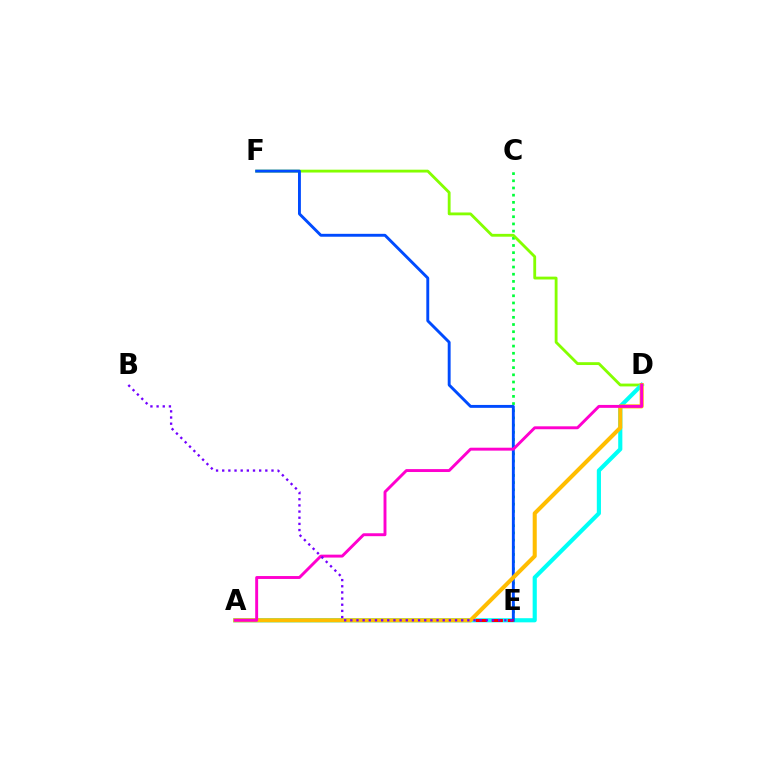{('C', 'E'): [{'color': '#00ff39', 'line_style': 'dotted', 'thickness': 1.95}], ('D', 'F'): [{'color': '#84ff00', 'line_style': 'solid', 'thickness': 2.04}], ('A', 'D'): [{'color': '#00fff6', 'line_style': 'solid', 'thickness': 2.99}, {'color': '#ffbd00', 'line_style': 'solid', 'thickness': 2.92}, {'color': '#ff00cf', 'line_style': 'solid', 'thickness': 2.1}], ('E', 'F'): [{'color': '#004bff', 'line_style': 'solid', 'thickness': 2.09}], ('A', 'E'): [{'color': '#ff0000', 'line_style': 'dashed', 'thickness': 2.18}], ('B', 'E'): [{'color': '#7200ff', 'line_style': 'dotted', 'thickness': 1.67}]}